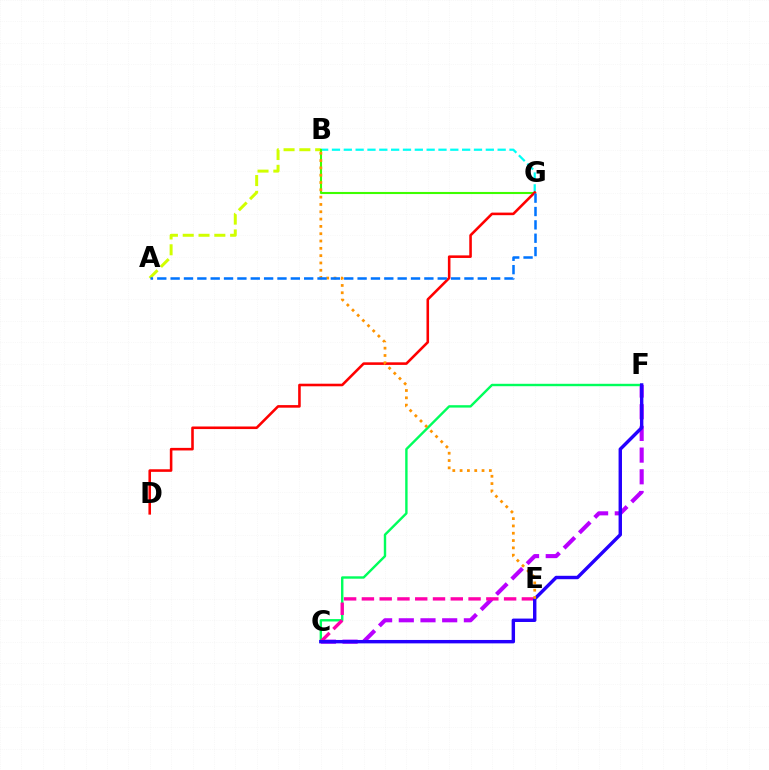{('A', 'B'): [{'color': '#d1ff00', 'line_style': 'dashed', 'thickness': 2.15}], ('C', 'F'): [{'color': '#b900ff', 'line_style': 'dashed', 'thickness': 2.95}, {'color': '#00ff5c', 'line_style': 'solid', 'thickness': 1.73}, {'color': '#2500ff', 'line_style': 'solid', 'thickness': 2.46}], ('C', 'E'): [{'color': '#ff00ac', 'line_style': 'dashed', 'thickness': 2.42}], ('B', 'G'): [{'color': '#00fff6', 'line_style': 'dashed', 'thickness': 1.61}, {'color': '#3dff00', 'line_style': 'solid', 'thickness': 1.52}], ('D', 'G'): [{'color': '#ff0000', 'line_style': 'solid', 'thickness': 1.86}], ('B', 'E'): [{'color': '#ff9400', 'line_style': 'dotted', 'thickness': 1.99}], ('A', 'G'): [{'color': '#0074ff', 'line_style': 'dashed', 'thickness': 1.81}]}